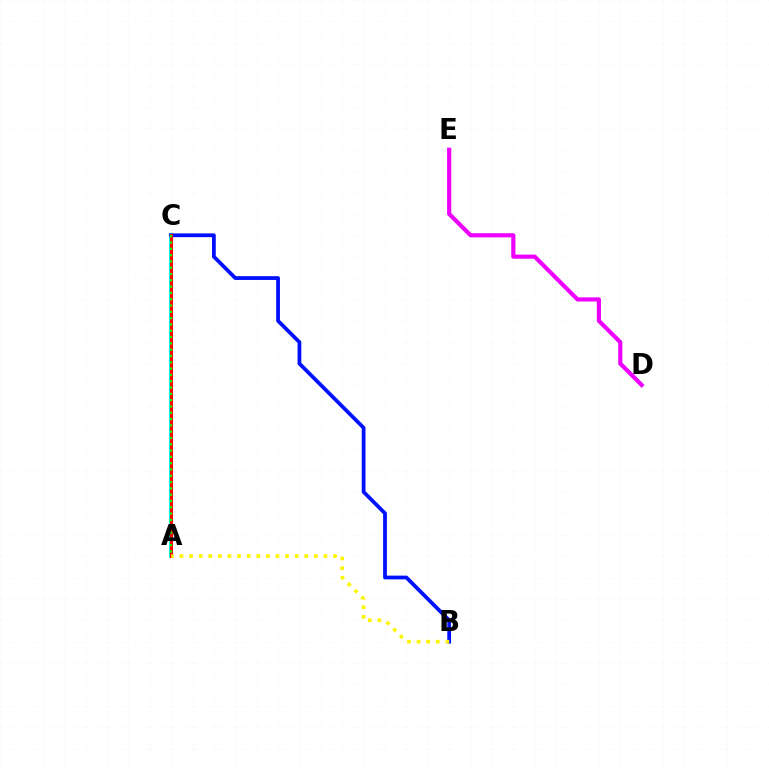{('A', 'C'): [{'color': '#00fff6', 'line_style': 'solid', 'thickness': 2.85}, {'color': '#ff0000', 'line_style': 'solid', 'thickness': 2.22}, {'color': '#08ff00', 'line_style': 'dotted', 'thickness': 1.71}], ('B', 'C'): [{'color': '#0010ff', 'line_style': 'solid', 'thickness': 2.72}], ('D', 'E'): [{'color': '#ee00ff', 'line_style': 'solid', 'thickness': 2.99}], ('A', 'B'): [{'color': '#fcf500', 'line_style': 'dotted', 'thickness': 2.61}]}